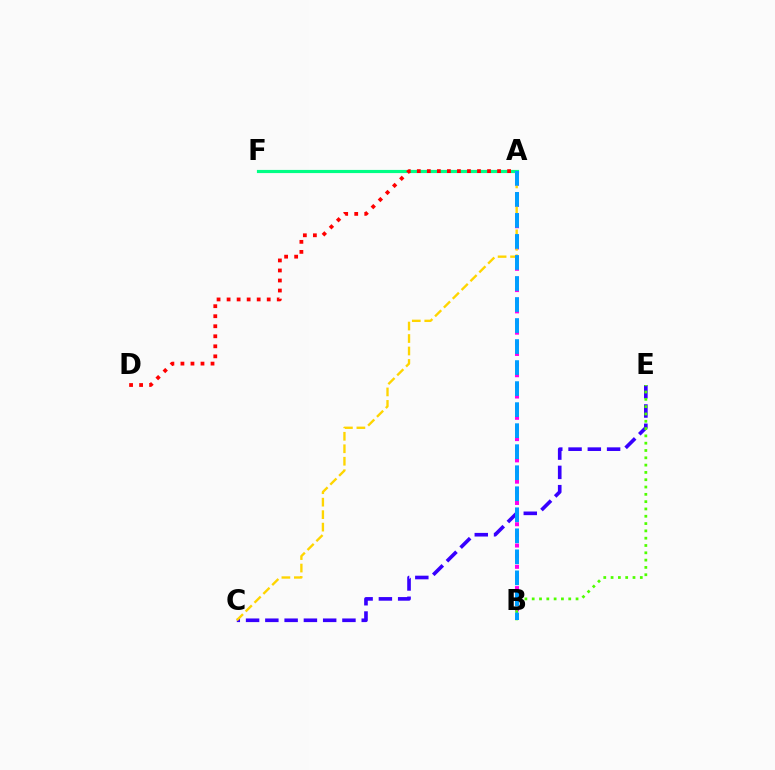{('C', 'E'): [{'color': '#3700ff', 'line_style': 'dashed', 'thickness': 2.62}], ('A', 'B'): [{'color': '#ff00ed', 'line_style': 'dotted', 'thickness': 2.89}, {'color': '#009eff', 'line_style': 'dashed', 'thickness': 2.86}], ('A', 'F'): [{'color': '#00ff86', 'line_style': 'solid', 'thickness': 2.28}], ('B', 'E'): [{'color': '#4fff00', 'line_style': 'dotted', 'thickness': 1.99}], ('A', 'C'): [{'color': '#ffd500', 'line_style': 'dashed', 'thickness': 1.69}], ('A', 'D'): [{'color': '#ff0000', 'line_style': 'dotted', 'thickness': 2.73}]}